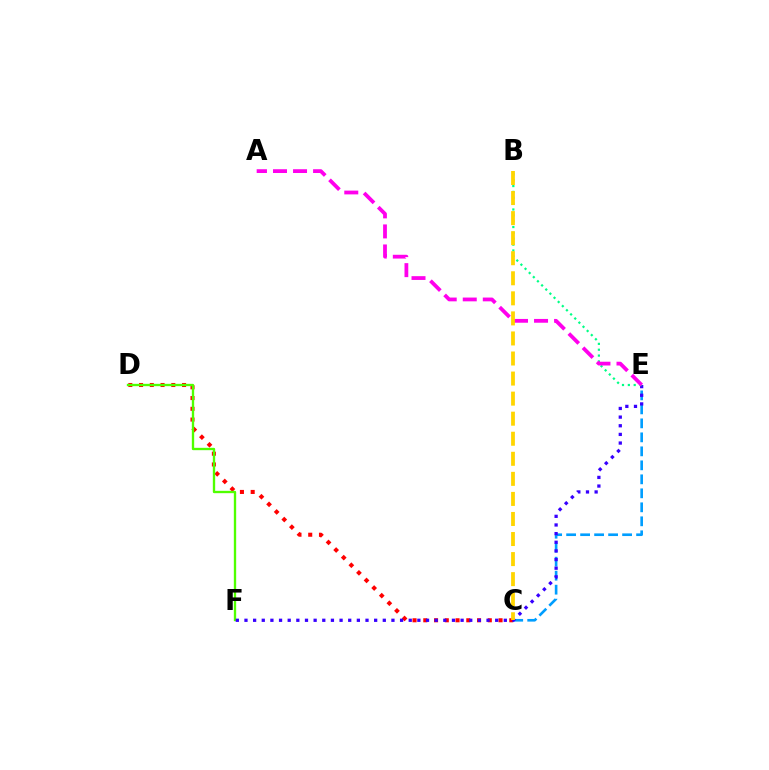{('C', 'D'): [{'color': '#ff0000', 'line_style': 'dotted', 'thickness': 2.92}], ('D', 'F'): [{'color': '#4fff00', 'line_style': 'solid', 'thickness': 1.69}], ('C', 'E'): [{'color': '#009eff', 'line_style': 'dashed', 'thickness': 1.9}], ('E', 'F'): [{'color': '#3700ff', 'line_style': 'dotted', 'thickness': 2.35}], ('B', 'E'): [{'color': '#00ff86', 'line_style': 'dotted', 'thickness': 1.59}], ('A', 'E'): [{'color': '#ff00ed', 'line_style': 'dashed', 'thickness': 2.72}], ('B', 'C'): [{'color': '#ffd500', 'line_style': 'dashed', 'thickness': 2.72}]}